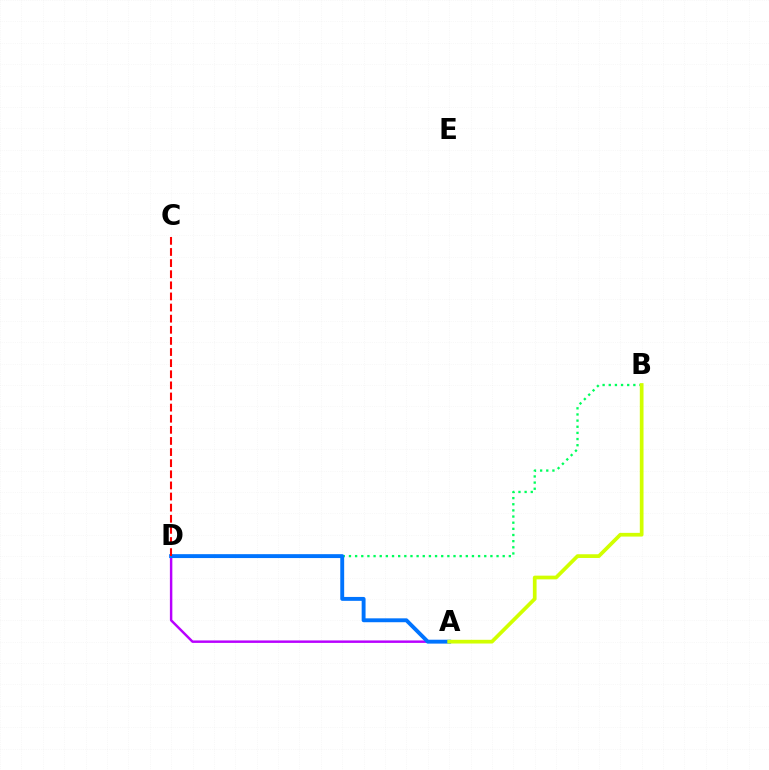{('B', 'D'): [{'color': '#00ff5c', 'line_style': 'dotted', 'thickness': 1.67}], ('A', 'D'): [{'color': '#b900ff', 'line_style': 'solid', 'thickness': 1.77}, {'color': '#0074ff', 'line_style': 'solid', 'thickness': 2.8}], ('A', 'B'): [{'color': '#d1ff00', 'line_style': 'solid', 'thickness': 2.67}], ('C', 'D'): [{'color': '#ff0000', 'line_style': 'dashed', 'thickness': 1.51}]}